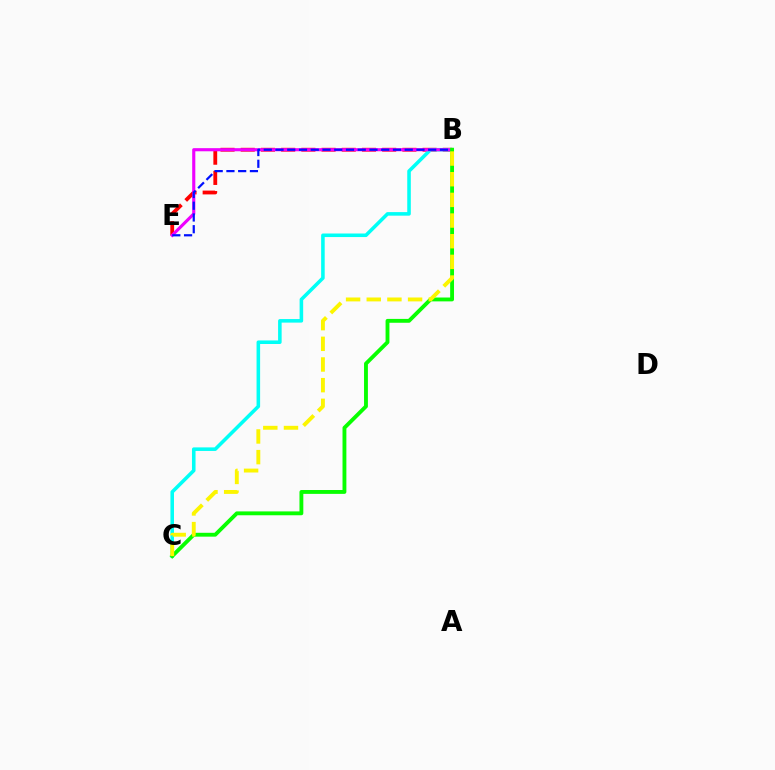{('B', 'E'): [{'color': '#ff0000', 'line_style': 'dashed', 'thickness': 2.75}, {'color': '#ee00ff', 'line_style': 'solid', 'thickness': 2.25}, {'color': '#0010ff', 'line_style': 'dashed', 'thickness': 1.6}], ('B', 'C'): [{'color': '#00fff6', 'line_style': 'solid', 'thickness': 2.56}, {'color': '#08ff00', 'line_style': 'solid', 'thickness': 2.78}, {'color': '#fcf500', 'line_style': 'dashed', 'thickness': 2.81}]}